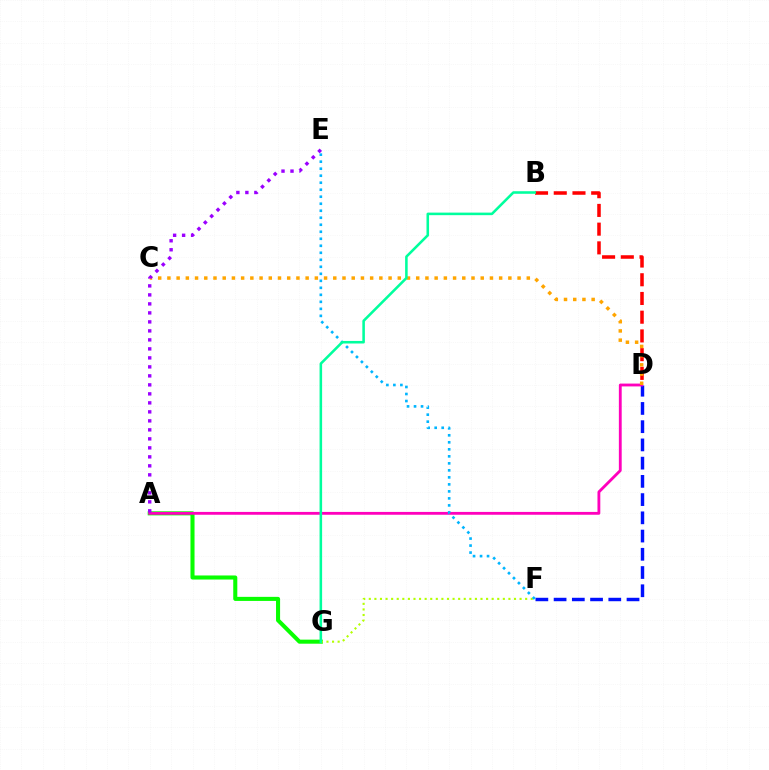{('A', 'G'): [{'color': '#08ff00', 'line_style': 'solid', 'thickness': 2.92}], ('B', 'D'): [{'color': '#ff0000', 'line_style': 'dashed', 'thickness': 2.54}], ('D', 'F'): [{'color': '#0010ff', 'line_style': 'dashed', 'thickness': 2.48}], ('A', 'D'): [{'color': '#ff00bd', 'line_style': 'solid', 'thickness': 2.04}], ('C', 'D'): [{'color': '#ffa500', 'line_style': 'dotted', 'thickness': 2.5}], ('F', 'G'): [{'color': '#b3ff00', 'line_style': 'dotted', 'thickness': 1.52}], ('E', 'F'): [{'color': '#00b5ff', 'line_style': 'dotted', 'thickness': 1.9}], ('A', 'E'): [{'color': '#9b00ff', 'line_style': 'dotted', 'thickness': 2.44}], ('B', 'G'): [{'color': '#00ff9d', 'line_style': 'solid', 'thickness': 1.84}]}